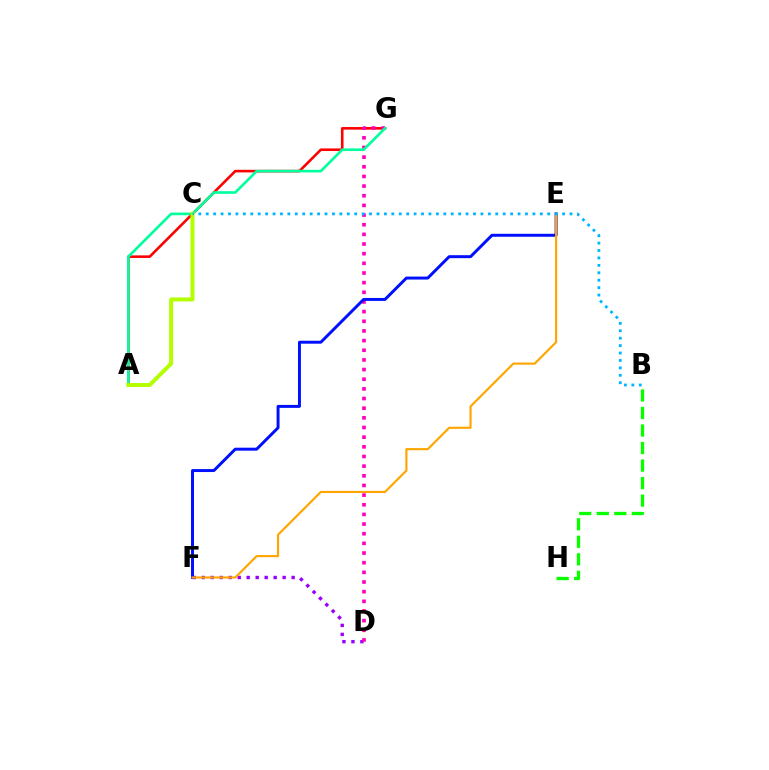{('D', 'F'): [{'color': '#9b00ff', 'line_style': 'dotted', 'thickness': 2.44}], ('A', 'G'): [{'color': '#ff0000', 'line_style': 'solid', 'thickness': 1.88}, {'color': '#00ff9d', 'line_style': 'solid', 'thickness': 1.9}], ('D', 'G'): [{'color': '#ff00bd', 'line_style': 'dotted', 'thickness': 2.62}], ('E', 'F'): [{'color': '#0010ff', 'line_style': 'solid', 'thickness': 2.13}, {'color': '#ffa500', 'line_style': 'solid', 'thickness': 1.55}], ('A', 'C'): [{'color': '#b3ff00', 'line_style': 'solid', 'thickness': 2.87}], ('B', 'C'): [{'color': '#00b5ff', 'line_style': 'dotted', 'thickness': 2.02}], ('B', 'H'): [{'color': '#08ff00', 'line_style': 'dashed', 'thickness': 2.38}]}